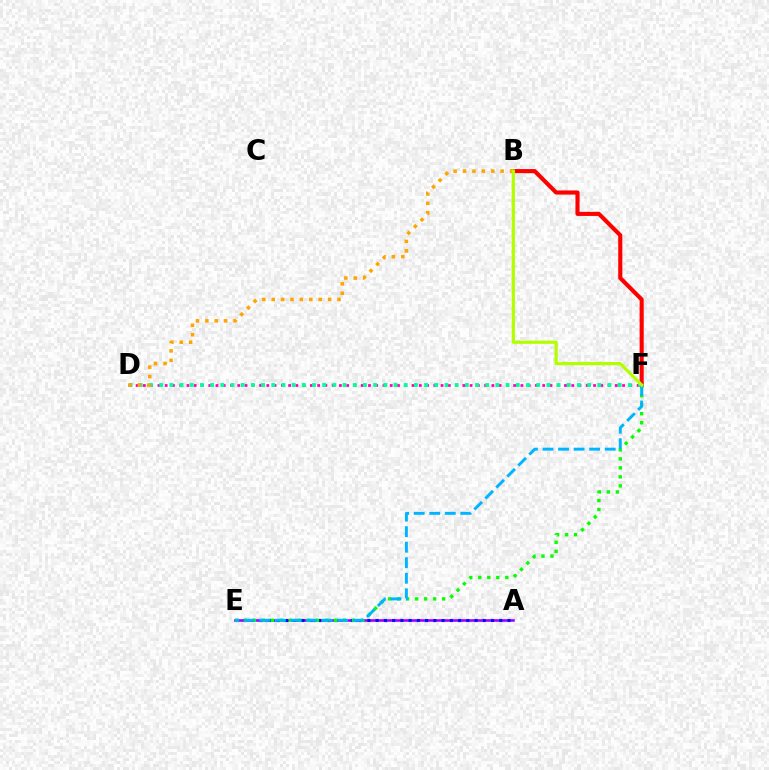{('A', 'E'): [{'color': '#9b00ff', 'line_style': 'solid', 'thickness': 1.86}, {'color': '#0010ff', 'line_style': 'dotted', 'thickness': 2.24}], ('B', 'F'): [{'color': '#ff0000', 'line_style': 'solid', 'thickness': 2.96}, {'color': '#b3ff00', 'line_style': 'solid', 'thickness': 2.32}], ('D', 'F'): [{'color': '#ff00bd', 'line_style': 'dotted', 'thickness': 1.97}, {'color': '#00ff9d', 'line_style': 'dotted', 'thickness': 2.77}], ('E', 'F'): [{'color': '#08ff00', 'line_style': 'dotted', 'thickness': 2.45}, {'color': '#00b5ff', 'line_style': 'dashed', 'thickness': 2.11}], ('B', 'D'): [{'color': '#ffa500', 'line_style': 'dotted', 'thickness': 2.55}]}